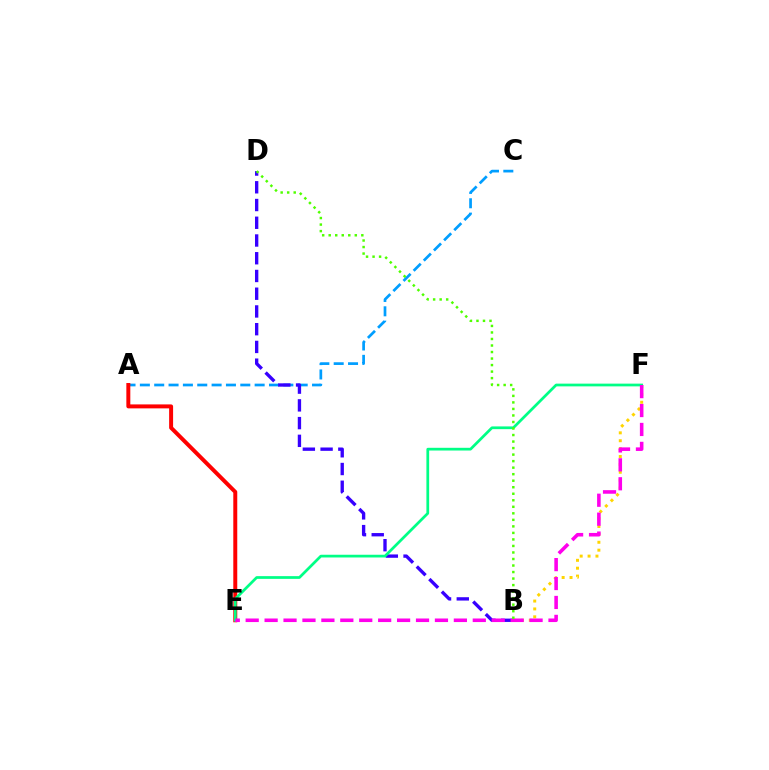{('A', 'C'): [{'color': '#009eff', 'line_style': 'dashed', 'thickness': 1.95}], ('B', 'D'): [{'color': '#3700ff', 'line_style': 'dashed', 'thickness': 2.41}, {'color': '#4fff00', 'line_style': 'dotted', 'thickness': 1.77}], ('A', 'E'): [{'color': '#ff0000', 'line_style': 'solid', 'thickness': 2.85}], ('E', 'F'): [{'color': '#00ff86', 'line_style': 'solid', 'thickness': 1.97}, {'color': '#ff00ed', 'line_style': 'dashed', 'thickness': 2.57}], ('B', 'F'): [{'color': '#ffd500', 'line_style': 'dotted', 'thickness': 2.14}]}